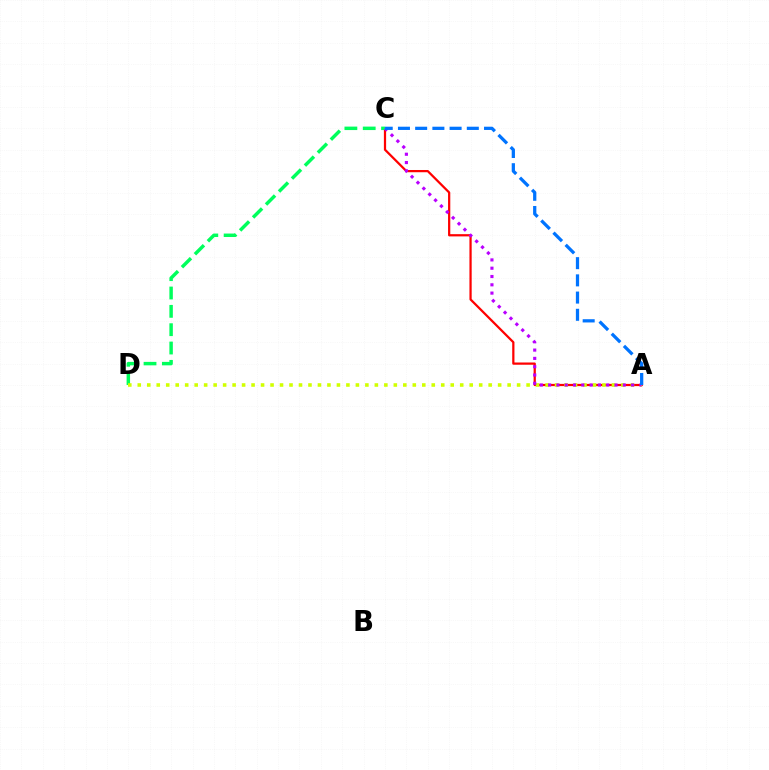{('A', 'C'): [{'color': '#ff0000', 'line_style': 'solid', 'thickness': 1.61}, {'color': '#b900ff', 'line_style': 'dotted', 'thickness': 2.26}, {'color': '#0074ff', 'line_style': 'dashed', 'thickness': 2.34}], ('C', 'D'): [{'color': '#00ff5c', 'line_style': 'dashed', 'thickness': 2.49}], ('A', 'D'): [{'color': '#d1ff00', 'line_style': 'dotted', 'thickness': 2.58}]}